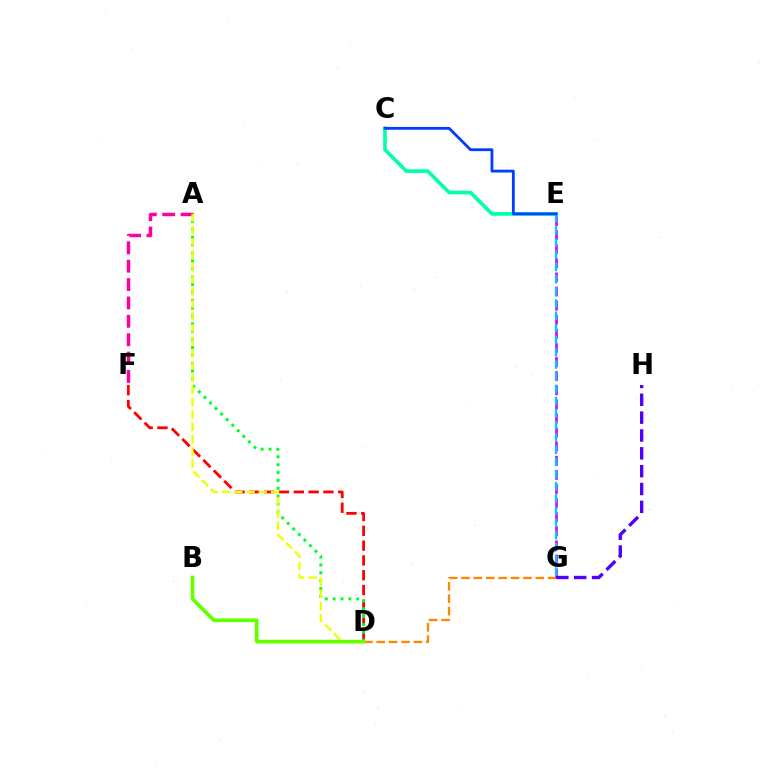{('E', 'G'): [{'color': '#d600ff', 'line_style': 'dashed', 'thickness': 1.92}, {'color': '#00c7ff', 'line_style': 'dashed', 'thickness': 1.66}], ('D', 'F'): [{'color': '#ff0000', 'line_style': 'dashed', 'thickness': 2.01}], ('C', 'E'): [{'color': '#00ffaf', 'line_style': 'solid', 'thickness': 2.62}, {'color': '#003fff', 'line_style': 'solid', 'thickness': 2.03}], ('G', 'H'): [{'color': '#4f00ff', 'line_style': 'dashed', 'thickness': 2.42}], ('A', 'D'): [{'color': '#00ff27', 'line_style': 'dotted', 'thickness': 2.14}, {'color': '#eeff00', 'line_style': 'dashed', 'thickness': 1.67}], ('D', 'G'): [{'color': '#ff8800', 'line_style': 'dashed', 'thickness': 1.68}], ('A', 'F'): [{'color': '#ff00a0', 'line_style': 'dashed', 'thickness': 2.5}], ('B', 'D'): [{'color': '#66ff00', 'line_style': 'solid', 'thickness': 2.68}]}